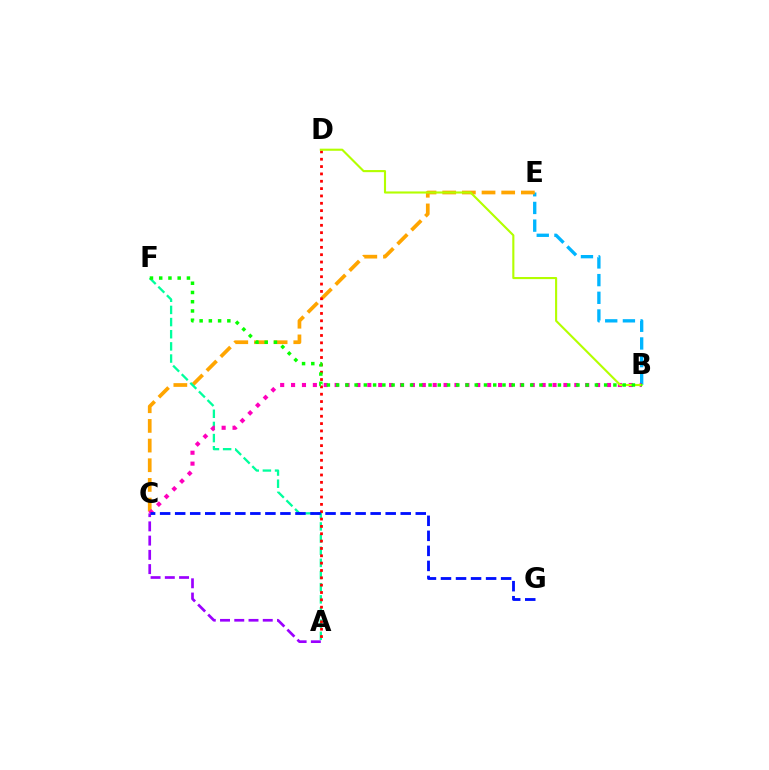{('A', 'C'): [{'color': '#9b00ff', 'line_style': 'dashed', 'thickness': 1.93}], ('B', 'E'): [{'color': '#00b5ff', 'line_style': 'dashed', 'thickness': 2.4}], ('C', 'E'): [{'color': '#ffa500', 'line_style': 'dashed', 'thickness': 2.67}], ('A', 'F'): [{'color': '#00ff9d', 'line_style': 'dashed', 'thickness': 1.65}], ('B', 'C'): [{'color': '#ff00bd', 'line_style': 'dotted', 'thickness': 2.96}], ('A', 'D'): [{'color': '#ff0000', 'line_style': 'dotted', 'thickness': 2.0}], ('B', 'D'): [{'color': '#b3ff00', 'line_style': 'solid', 'thickness': 1.52}], ('C', 'G'): [{'color': '#0010ff', 'line_style': 'dashed', 'thickness': 2.04}], ('B', 'F'): [{'color': '#08ff00', 'line_style': 'dotted', 'thickness': 2.51}]}